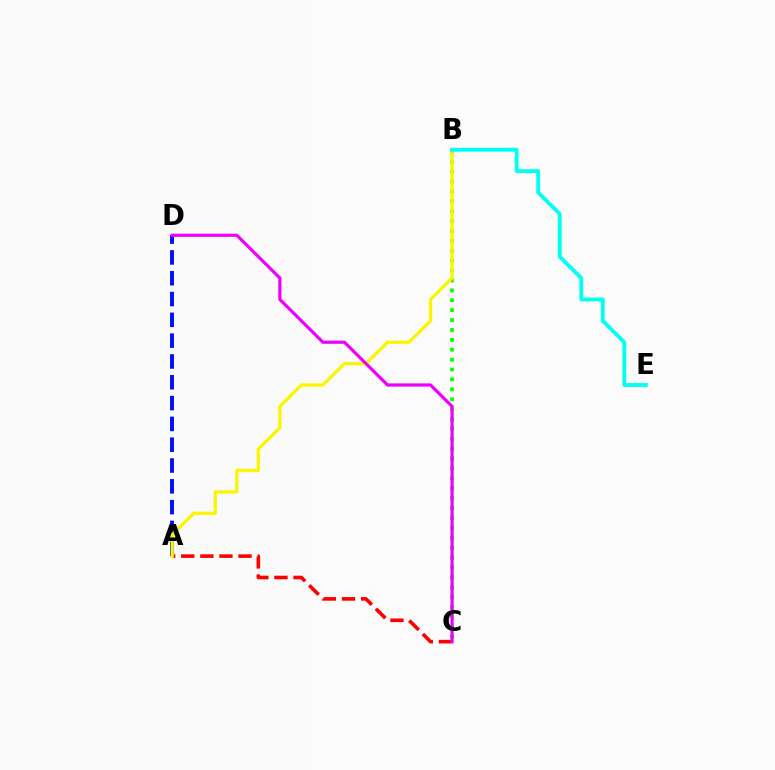{('A', 'C'): [{'color': '#ff0000', 'line_style': 'dashed', 'thickness': 2.59}], ('B', 'C'): [{'color': '#08ff00', 'line_style': 'dotted', 'thickness': 2.69}], ('A', 'D'): [{'color': '#0010ff', 'line_style': 'dashed', 'thickness': 2.83}], ('A', 'B'): [{'color': '#fcf500', 'line_style': 'solid', 'thickness': 2.34}], ('B', 'E'): [{'color': '#00fff6', 'line_style': 'solid', 'thickness': 2.76}], ('C', 'D'): [{'color': '#ee00ff', 'line_style': 'solid', 'thickness': 2.3}]}